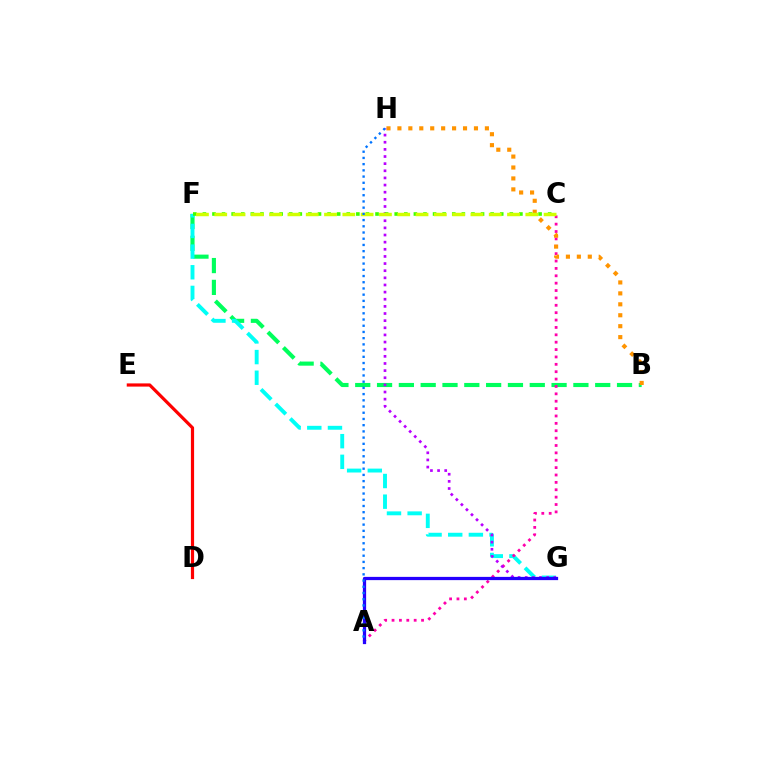{('B', 'F'): [{'color': '#00ff5c', 'line_style': 'dashed', 'thickness': 2.96}], ('F', 'G'): [{'color': '#00fff6', 'line_style': 'dashed', 'thickness': 2.81}], ('A', 'C'): [{'color': '#ff00ac', 'line_style': 'dotted', 'thickness': 2.0}], ('B', 'H'): [{'color': '#ff9400', 'line_style': 'dotted', 'thickness': 2.97}], ('G', 'H'): [{'color': '#b900ff', 'line_style': 'dotted', 'thickness': 1.94}], ('A', 'G'): [{'color': '#2500ff', 'line_style': 'solid', 'thickness': 2.34}], ('C', 'F'): [{'color': '#3dff00', 'line_style': 'dotted', 'thickness': 2.61}, {'color': '#d1ff00', 'line_style': 'dashed', 'thickness': 2.49}], ('D', 'E'): [{'color': '#ff0000', 'line_style': 'solid', 'thickness': 2.3}], ('A', 'H'): [{'color': '#0074ff', 'line_style': 'dotted', 'thickness': 1.69}]}